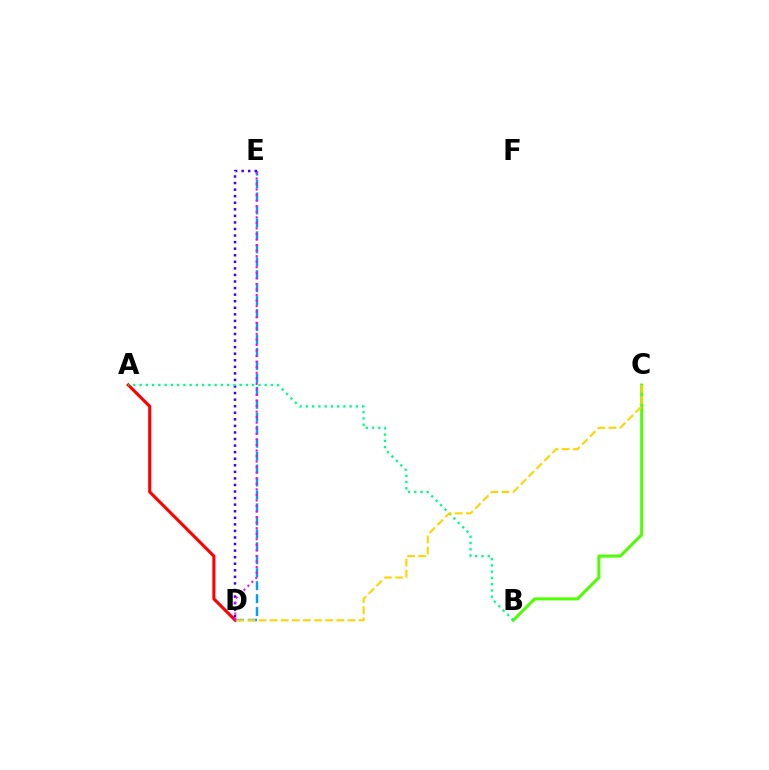{('B', 'C'): [{'color': '#4fff00', 'line_style': 'solid', 'thickness': 2.17}], ('A', 'D'): [{'color': '#ff0000', 'line_style': 'solid', 'thickness': 2.24}], ('D', 'E'): [{'color': '#009eff', 'line_style': 'dashed', 'thickness': 1.76}, {'color': '#3700ff', 'line_style': 'dotted', 'thickness': 1.78}, {'color': '#ff00ed', 'line_style': 'dotted', 'thickness': 1.51}], ('A', 'B'): [{'color': '#00ff86', 'line_style': 'dotted', 'thickness': 1.7}], ('C', 'D'): [{'color': '#ffd500', 'line_style': 'dashed', 'thickness': 1.51}]}